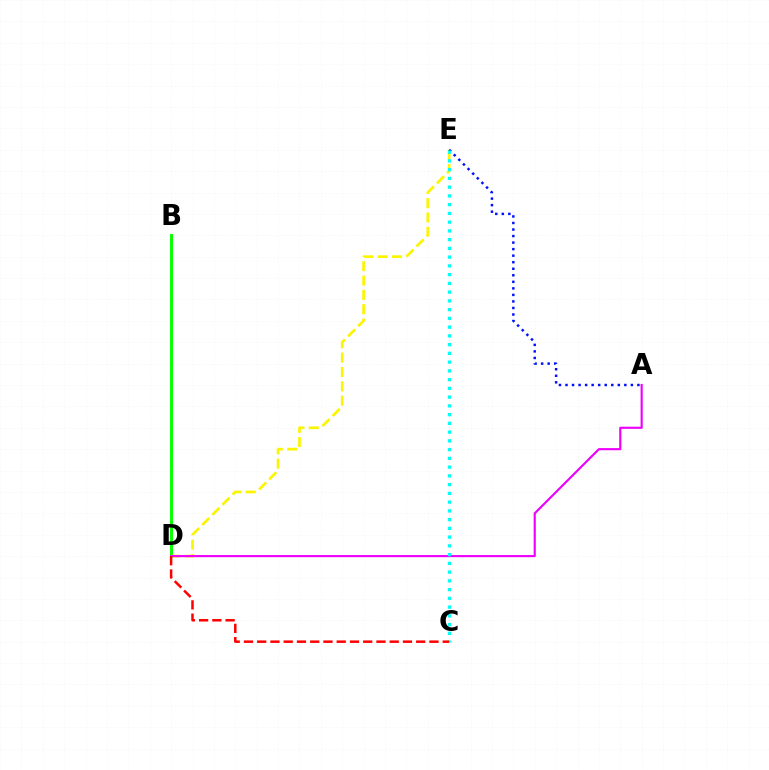{('B', 'D'): [{'color': '#08ff00', 'line_style': 'solid', 'thickness': 2.13}], ('D', 'E'): [{'color': '#fcf500', 'line_style': 'dashed', 'thickness': 1.95}], ('A', 'E'): [{'color': '#0010ff', 'line_style': 'dotted', 'thickness': 1.78}], ('A', 'D'): [{'color': '#ee00ff', 'line_style': 'solid', 'thickness': 1.54}], ('C', 'E'): [{'color': '#00fff6', 'line_style': 'dotted', 'thickness': 2.38}], ('C', 'D'): [{'color': '#ff0000', 'line_style': 'dashed', 'thickness': 1.8}]}